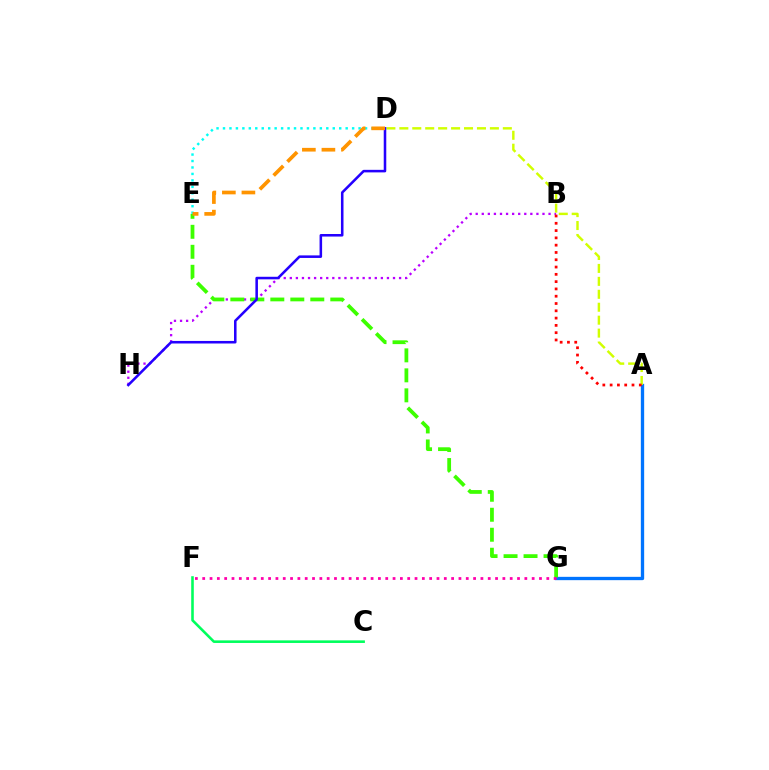{('B', 'H'): [{'color': '#b900ff', 'line_style': 'dotted', 'thickness': 1.65}], ('A', 'G'): [{'color': '#0074ff', 'line_style': 'solid', 'thickness': 2.39}], ('A', 'D'): [{'color': '#d1ff00', 'line_style': 'dashed', 'thickness': 1.76}], ('E', 'G'): [{'color': '#3dff00', 'line_style': 'dashed', 'thickness': 2.72}], ('F', 'G'): [{'color': '#ff00ac', 'line_style': 'dotted', 'thickness': 1.99}], ('A', 'B'): [{'color': '#ff0000', 'line_style': 'dotted', 'thickness': 1.98}], ('D', 'E'): [{'color': '#00fff6', 'line_style': 'dotted', 'thickness': 1.75}, {'color': '#ff9400', 'line_style': 'dashed', 'thickness': 2.65}], ('C', 'F'): [{'color': '#00ff5c', 'line_style': 'solid', 'thickness': 1.86}], ('D', 'H'): [{'color': '#2500ff', 'line_style': 'solid', 'thickness': 1.84}]}